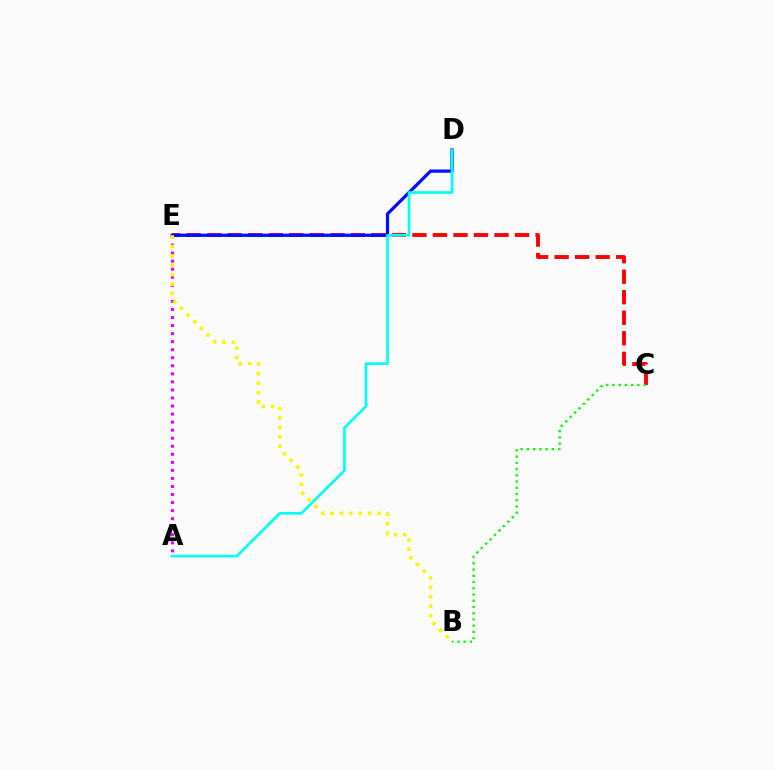{('C', 'E'): [{'color': '#ff0000', 'line_style': 'dashed', 'thickness': 2.79}], ('D', 'E'): [{'color': '#0010ff', 'line_style': 'solid', 'thickness': 2.35}], ('A', 'D'): [{'color': '#00fff6', 'line_style': 'solid', 'thickness': 1.91}], ('B', 'C'): [{'color': '#08ff00', 'line_style': 'dotted', 'thickness': 1.69}], ('A', 'E'): [{'color': '#ee00ff', 'line_style': 'dotted', 'thickness': 2.19}], ('B', 'E'): [{'color': '#fcf500', 'line_style': 'dotted', 'thickness': 2.56}]}